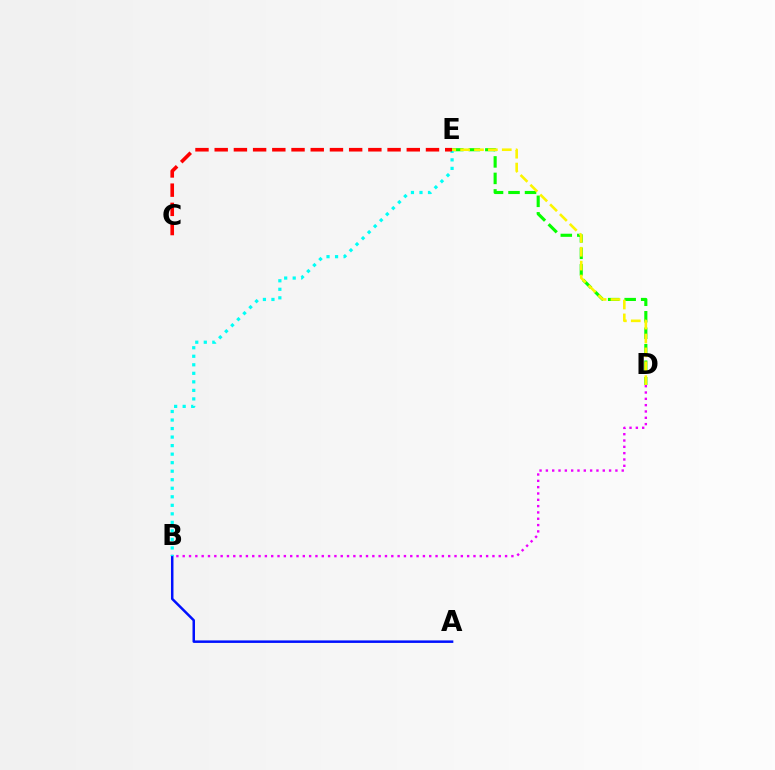{('A', 'B'): [{'color': '#0010ff', 'line_style': 'solid', 'thickness': 1.8}], ('B', 'D'): [{'color': '#ee00ff', 'line_style': 'dotted', 'thickness': 1.72}], ('D', 'E'): [{'color': '#08ff00', 'line_style': 'dashed', 'thickness': 2.24}, {'color': '#fcf500', 'line_style': 'dashed', 'thickness': 1.89}], ('B', 'E'): [{'color': '#00fff6', 'line_style': 'dotted', 'thickness': 2.32}], ('C', 'E'): [{'color': '#ff0000', 'line_style': 'dashed', 'thickness': 2.61}]}